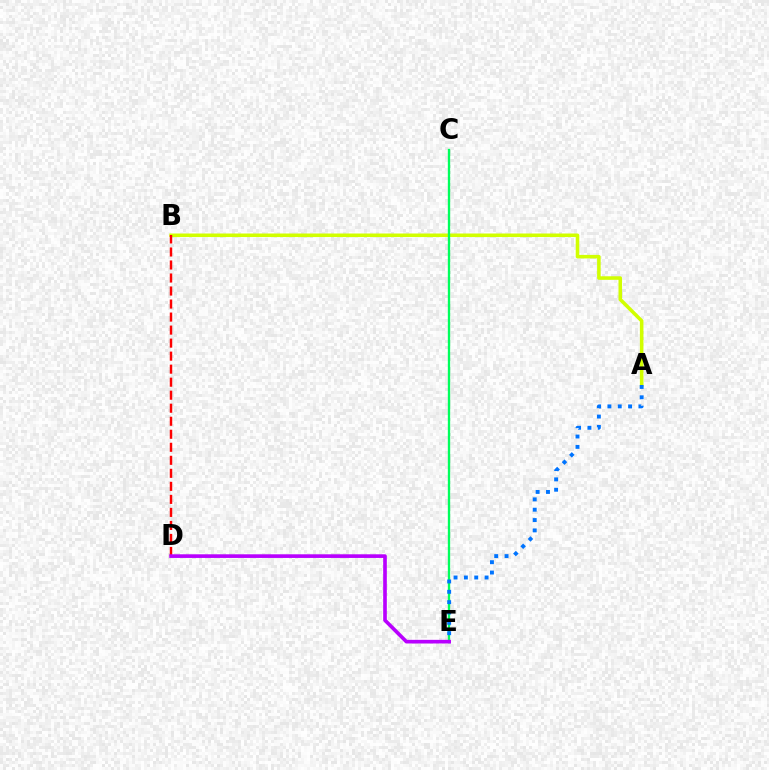{('A', 'B'): [{'color': '#d1ff00', 'line_style': 'solid', 'thickness': 2.56}], ('B', 'D'): [{'color': '#ff0000', 'line_style': 'dashed', 'thickness': 1.77}], ('C', 'E'): [{'color': '#00ff5c', 'line_style': 'solid', 'thickness': 1.69}], ('A', 'E'): [{'color': '#0074ff', 'line_style': 'dotted', 'thickness': 2.81}], ('D', 'E'): [{'color': '#b900ff', 'line_style': 'solid', 'thickness': 2.63}]}